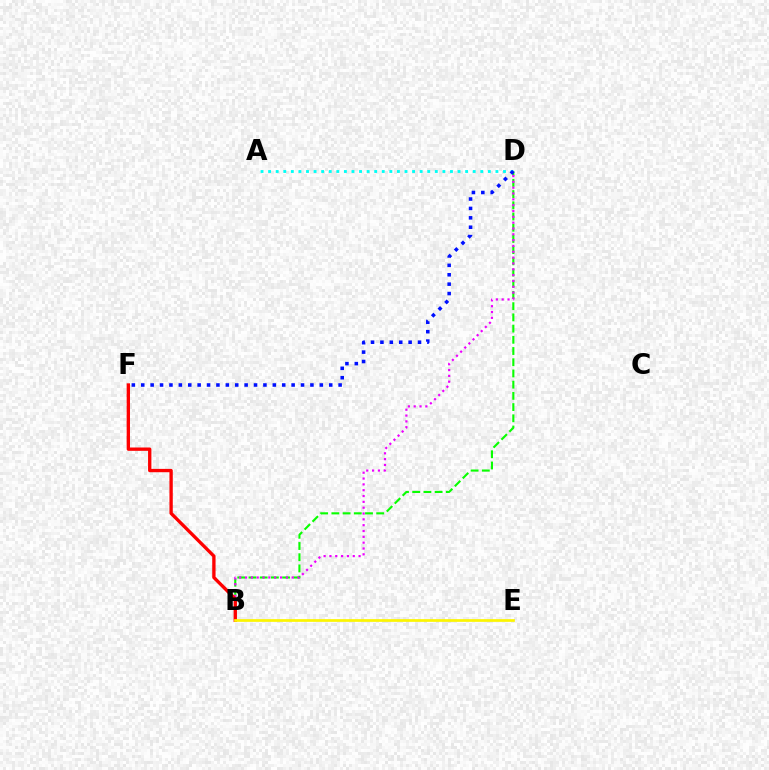{('B', 'D'): [{'color': '#08ff00', 'line_style': 'dashed', 'thickness': 1.52}, {'color': '#ee00ff', 'line_style': 'dotted', 'thickness': 1.58}], ('A', 'D'): [{'color': '#00fff6', 'line_style': 'dotted', 'thickness': 2.06}], ('B', 'F'): [{'color': '#ff0000', 'line_style': 'solid', 'thickness': 2.4}], ('D', 'F'): [{'color': '#0010ff', 'line_style': 'dotted', 'thickness': 2.55}], ('B', 'E'): [{'color': '#fcf500', 'line_style': 'solid', 'thickness': 1.95}]}